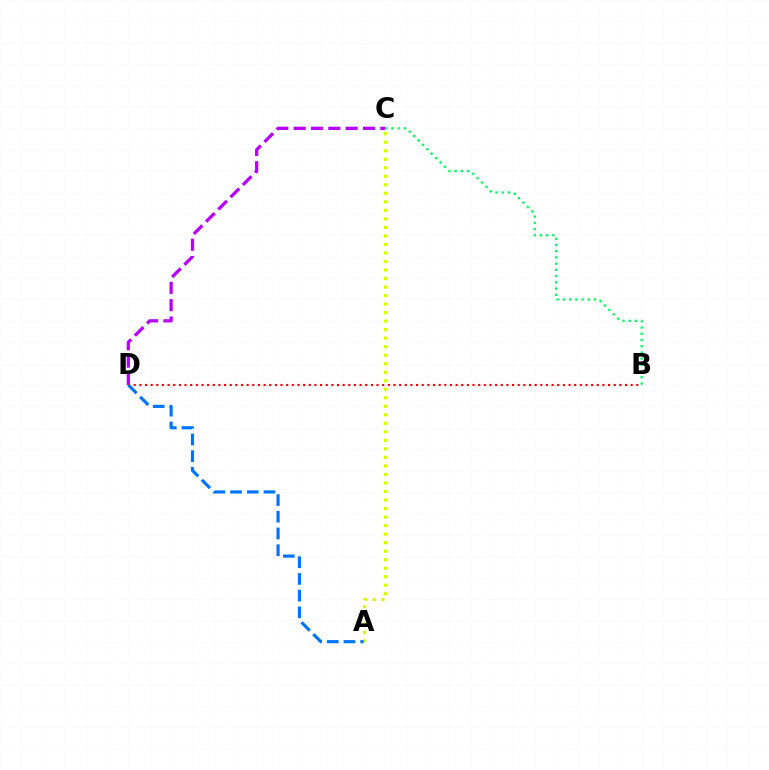{('C', 'D'): [{'color': '#b900ff', 'line_style': 'dashed', 'thickness': 2.36}], ('A', 'C'): [{'color': '#d1ff00', 'line_style': 'dotted', 'thickness': 2.31}], ('B', 'D'): [{'color': '#ff0000', 'line_style': 'dotted', 'thickness': 1.53}], ('A', 'D'): [{'color': '#0074ff', 'line_style': 'dashed', 'thickness': 2.27}], ('B', 'C'): [{'color': '#00ff5c', 'line_style': 'dotted', 'thickness': 1.69}]}